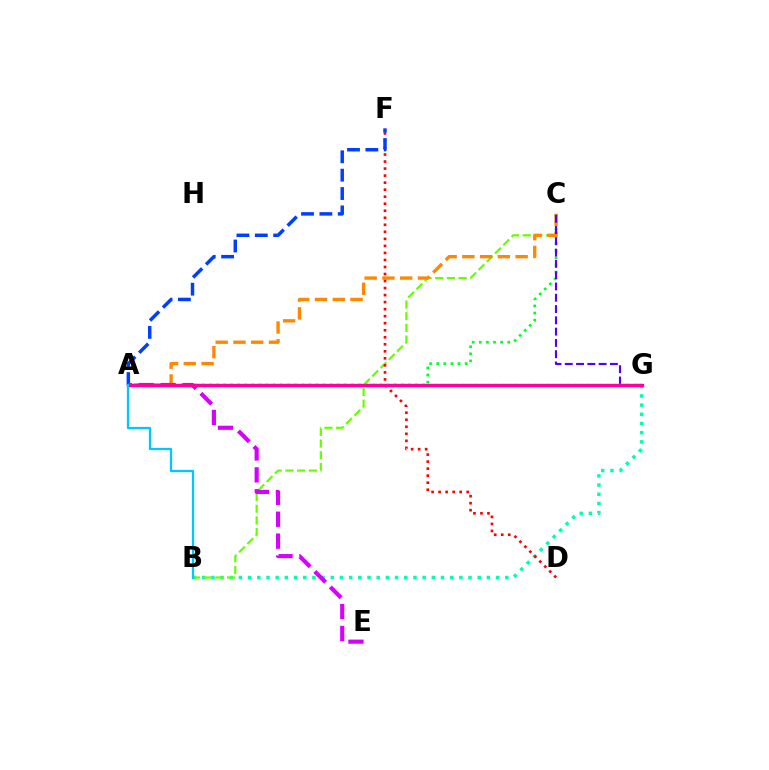{('B', 'G'): [{'color': '#00ffaf', 'line_style': 'dotted', 'thickness': 2.5}], ('A', 'C'): [{'color': '#00ff27', 'line_style': 'dotted', 'thickness': 1.93}, {'color': '#ff8800', 'line_style': 'dashed', 'thickness': 2.41}], ('B', 'C'): [{'color': '#66ff00', 'line_style': 'dashed', 'thickness': 1.59}], ('C', 'G'): [{'color': '#4f00ff', 'line_style': 'dashed', 'thickness': 1.53}], ('D', 'F'): [{'color': '#ff0000', 'line_style': 'dotted', 'thickness': 1.91}], ('A', 'G'): [{'color': '#eeff00', 'line_style': 'dotted', 'thickness': 1.79}, {'color': '#ff00a0', 'line_style': 'solid', 'thickness': 2.42}], ('A', 'F'): [{'color': '#003fff', 'line_style': 'dashed', 'thickness': 2.49}], ('A', 'E'): [{'color': '#d600ff', 'line_style': 'dashed', 'thickness': 2.98}], ('A', 'B'): [{'color': '#00c7ff', 'line_style': 'solid', 'thickness': 1.62}]}